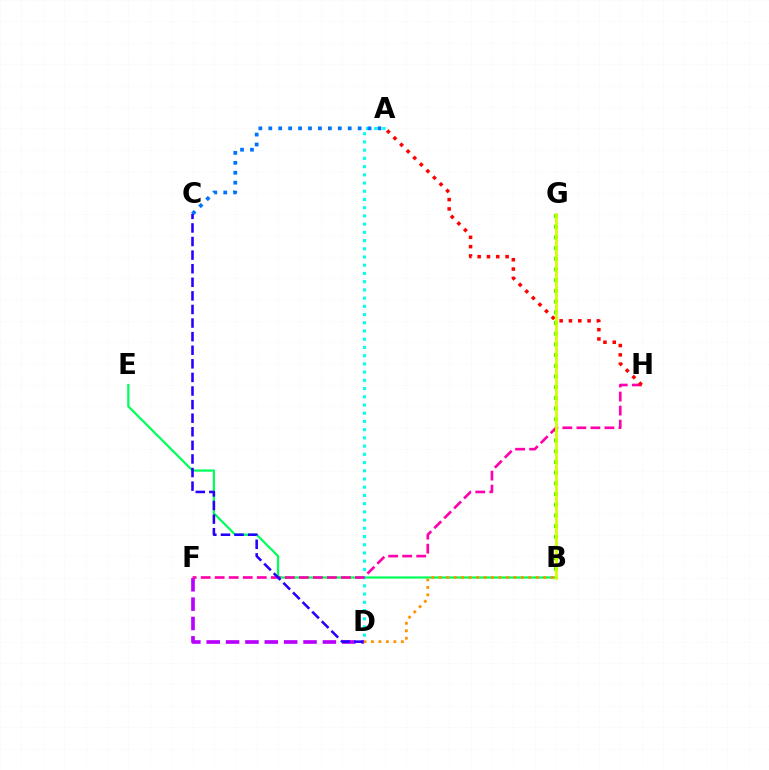{('D', 'F'): [{'color': '#b900ff', 'line_style': 'dashed', 'thickness': 2.63}], ('B', 'E'): [{'color': '#00ff5c', 'line_style': 'solid', 'thickness': 1.61}], ('A', 'D'): [{'color': '#00fff6', 'line_style': 'dotted', 'thickness': 2.23}], ('B', 'G'): [{'color': '#3dff00', 'line_style': 'dotted', 'thickness': 2.91}, {'color': '#d1ff00', 'line_style': 'solid', 'thickness': 1.98}], ('F', 'H'): [{'color': '#ff00ac', 'line_style': 'dashed', 'thickness': 1.91}], ('A', 'H'): [{'color': '#ff0000', 'line_style': 'dotted', 'thickness': 2.53}], ('B', 'D'): [{'color': '#ff9400', 'line_style': 'dotted', 'thickness': 2.03}], ('A', 'C'): [{'color': '#0074ff', 'line_style': 'dotted', 'thickness': 2.7}], ('C', 'D'): [{'color': '#2500ff', 'line_style': 'dashed', 'thickness': 1.85}]}